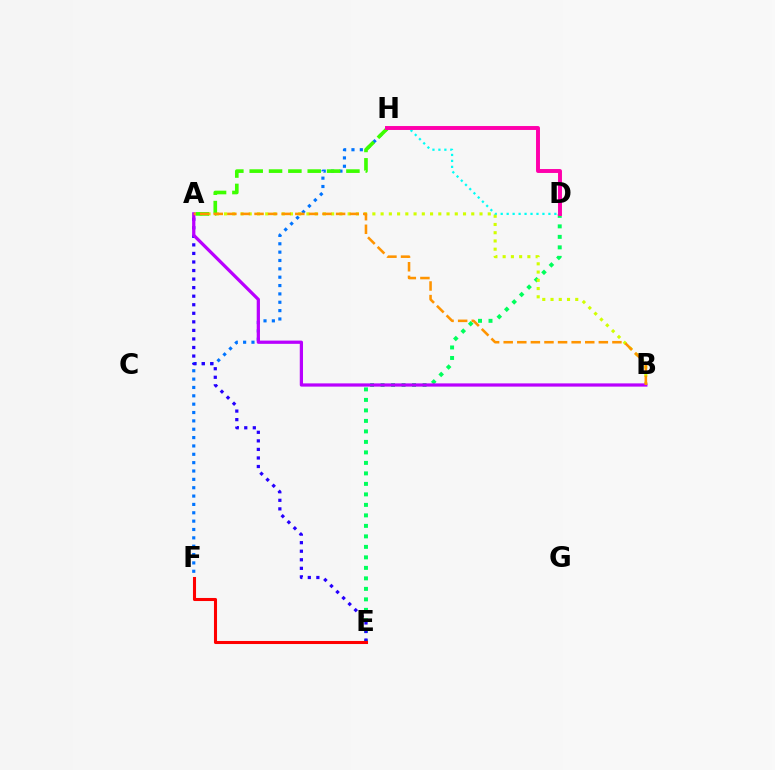{('D', 'H'): [{'color': '#00fff6', 'line_style': 'dotted', 'thickness': 1.62}, {'color': '#ff00ac', 'line_style': 'solid', 'thickness': 2.83}], ('D', 'E'): [{'color': '#00ff5c', 'line_style': 'dotted', 'thickness': 2.85}], ('A', 'B'): [{'color': '#d1ff00', 'line_style': 'dotted', 'thickness': 2.24}, {'color': '#b900ff', 'line_style': 'solid', 'thickness': 2.33}, {'color': '#ff9400', 'line_style': 'dashed', 'thickness': 1.85}], ('F', 'H'): [{'color': '#0074ff', 'line_style': 'dotted', 'thickness': 2.27}], ('A', 'H'): [{'color': '#3dff00', 'line_style': 'dashed', 'thickness': 2.63}], ('A', 'E'): [{'color': '#2500ff', 'line_style': 'dotted', 'thickness': 2.32}], ('E', 'F'): [{'color': '#ff0000', 'line_style': 'solid', 'thickness': 2.21}]}